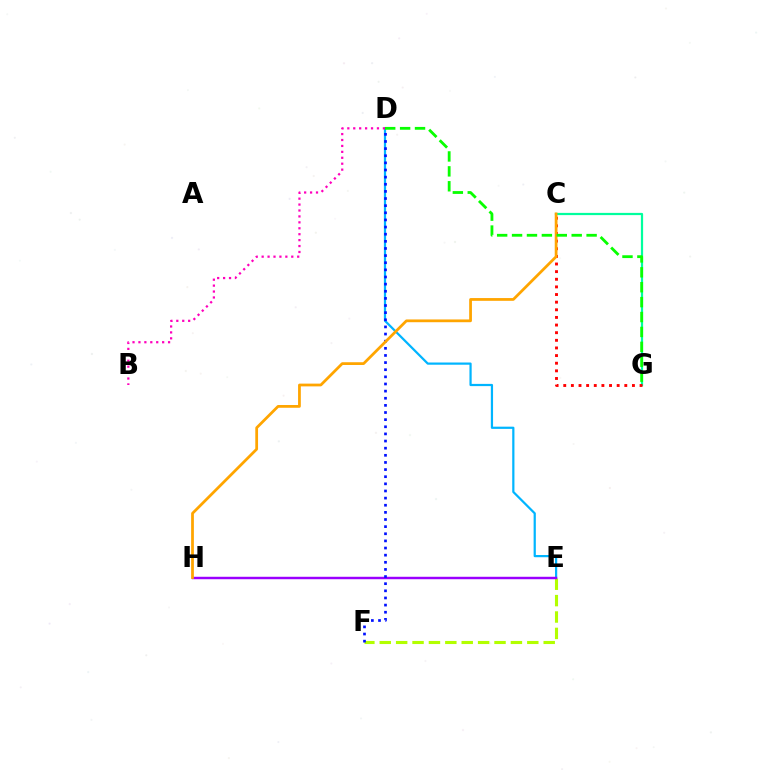{('E', 'F'): [{'color': '#b3ff00', 'line_style': 'dashed', 'thickness': 2.23}], ('C', 'G'): [{'color': '#00ff9d', 'line_style': 'solid', 'thickness': 1.6}, {'color': '#ff0000', 'line_style': 'dotted', 'thickness': 2.07}], ('D', 'E'): [{'color': '#00b5ff', 'line_style': 'solid', 'thickness': 1.6}], ('E', 'H'): [{'color': '#9b00ff', 'line_style': 'solid', 'thickness': 1.76}], ('B', 'D'): [{'color': '#ff00bd', 'line_style': 'dotted', 'thickness': 1.61}], ('D', 'F'): [{'color': '#0010ff', 'line_style': 'dotted', 'thickness': 1.94}], ('C', 'H'): [{'color': '#ffa500', 'line_style': 'solid', 'thickness': 1.99}], ('D', 'G'): [{'color': '#08ff00', 'line_style': 'dashed', 'thickness': 2.03}]}